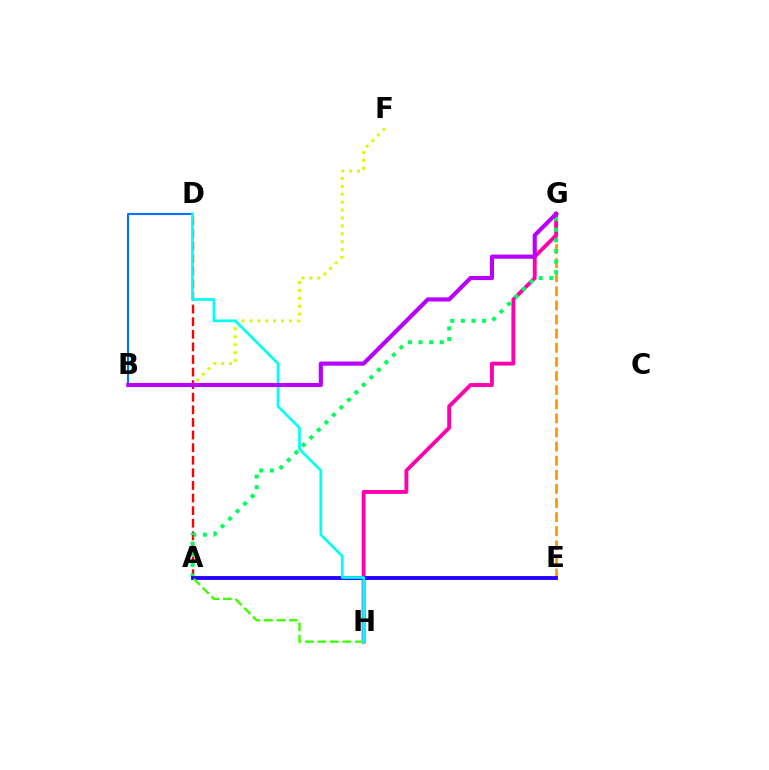{('E', 'G'): [{'color': '#ff9400', 'line_style': 'dashed', 'thickness': 1.92}], ('A', 'D'): [{'color': '#ff0000', 'line_style': 'dashed', 'thickness': 1.71}], ('G', 'H'): [{'color': '#ff00ac', 'line_style': 'solid', 'thickness': 2.77}], ('B', 'D'): [{'color': '#0074ff', 'line_style': 'solid', 'thickness': 1.54}], ('A', 'G'): [{'color': '#00ff5c', 'line_style': 'dotted', 'thickness': 2.89}], ('A', 'E'): [{'color': '#2500ff', 'line_style': 'solid', 'thickness': 2.78}], ('B', 'F'): [{'color': '#d1ff00', 'line_style': 'dotted', 'thickness': 2.15}], ('A', 'H'): [{'color': '#3dff00', 'line_style': 'dashed', 'thickness': 1.69}], ('D', 'H'): [{'color': '#00fff6', 'line_style': 'solid', 'thickness': 1.94}], ('B', 'G'): [{'color': '#b900ff', 'line_style': 'solid', 'thickness': 2.97}]}